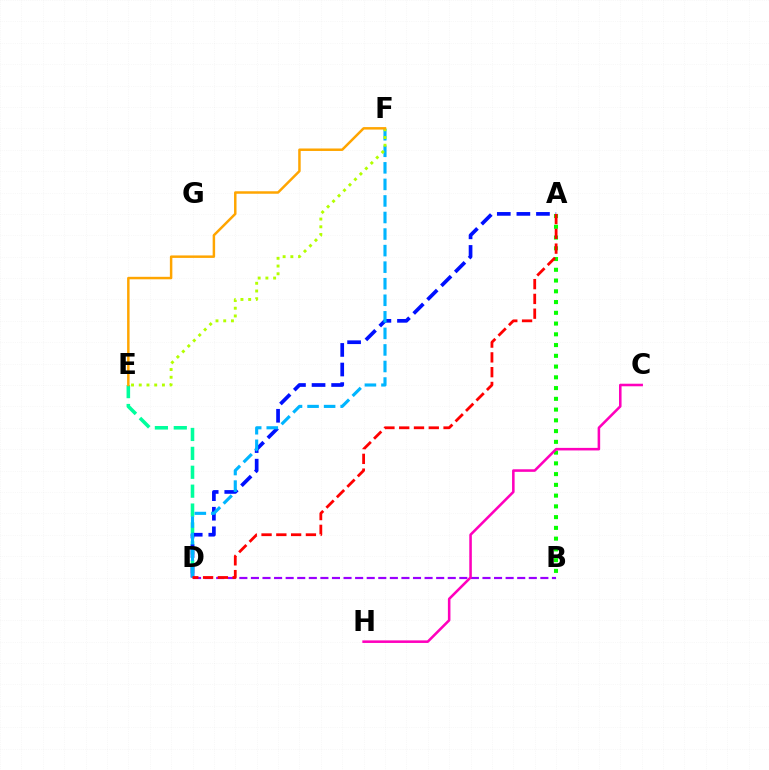{('D', 'E'): [{'color': '#00ff9d', 'line_style': 'dashed', 'thickness': 2.57}], ('A', 'B'): [{'color': '#08ff00', 'line_style': 'dotted', 'thickness': 2.92}], ('A', 'D'): [{'color': '#0010ff', 'line_style': 'dashed', 'thickness': 2.66}, {'color': '#ff0000', 'line_style': 'dashed', 'thickness': 2.01}], ('D', 'F'): [{'color': '#00b5ff', 'line_style': 'dashed', 'thickness': 2.25}], ('B', 'D'): [{'color': '#9b00ff', 'line_style': 'dashed', 'thickness': 1.57}], ('E', 'F'): [{'color': '#b3ff00', 'line_style': 'dotted', 'thickness': 2.1}, {'color': '#ffa500', 'line_style': 'solid', 'thickness': 1.79}], ('C', 'H'): [{'color': '#ff00bd', 'line_style': 'solid', 'thickness': 1.84}]}